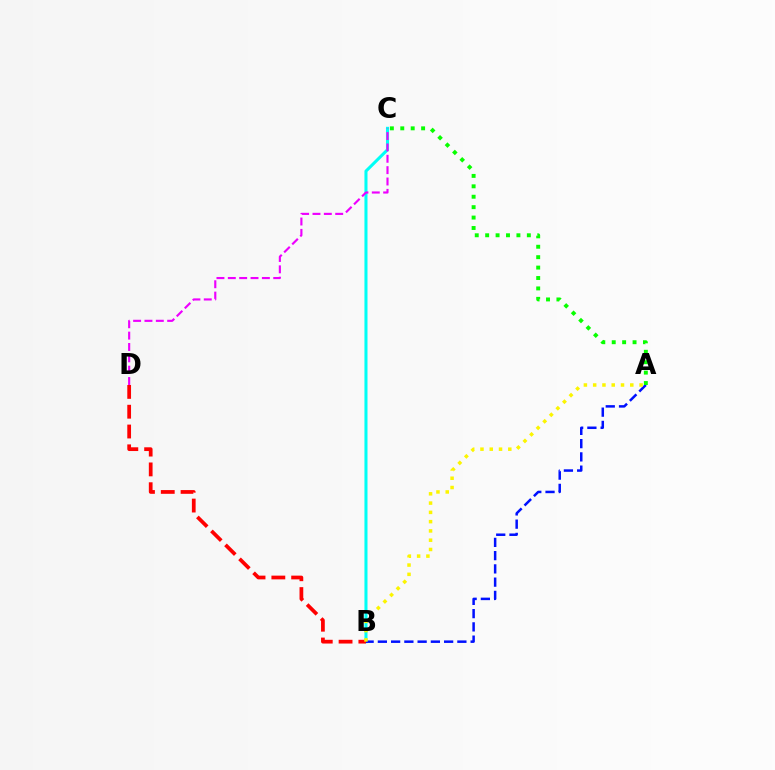{('B', 'C'): [{'color': '#00fff6', 'line_style': 'solid', 'thickness': 2.2}], ('C', 'D'): [{'color': '#ee00ff', 'line_style': 'dashed', 'thickness': 1.54}], ('B', 'D'): [{'color': '#ff0000', 'line_style': 'dashed', 'thickness': 2.69}], ('A', 'B'): [{'color': '#0010ff', 'line_style': 'dashed', 'thickness': 1.8}, {'color': '#fcf500', 'line_style': 'dotted', 'thickness': 2.52}], ('A', 'C'): [{'color': '#08ff00', 'line_style': 'dotted', 'thickness': 2.83}]}